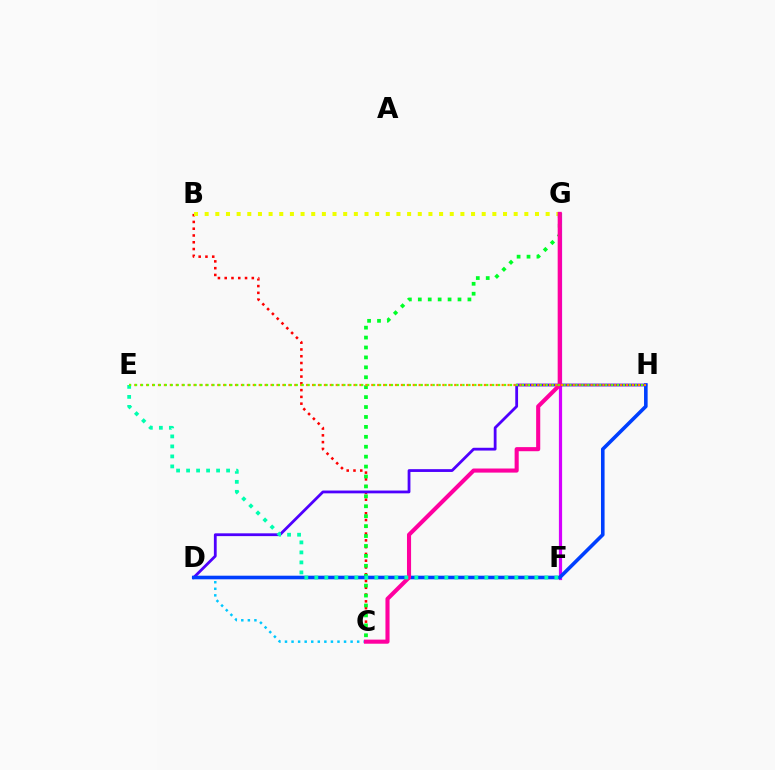{('F', 'G'): [{'color': '#d600ff', 'line_style': 'solid', 'thickness': 2.31}], ('B', 'C'): [{'color': '#ff0000', 'line_style': 'dotted', 'thickness': 1.84}], ('C', 'D'): [{'color': '#00c7ff', 'line_style': 'dotted', 'thickness': 1.78}], ('B', 'G'): [{'color': '#eeff00', 'line_style': 'dotted', 'thickness': 2.9}], ('D', 'H'): [{'color': '#4f00ff', 'line_style': 'solid', 'thickness': 2.01}, {'color': '#003fff', 'line_style': 'solid', 'thickness': 2.59}], ('C', 'G'): [{'color': '#00ff27', 'line_style': 'dotted', 'thickness': 2.7}, {'color': '#ff00a0', 'line_style': 'solid', 'thickness': 2.95}], ('E', 'H'): [{'color': '#ff8800', 'line_style': 'dotted', 'thickness': 1.61}, {'color': '#66ff00', 'line_style': 'dotted', 'thickness': 1.62}], ('E', 'F'): [{'color': '#00ffaf', 'line_style': 'dotted', 'thickness': 2.72}]}